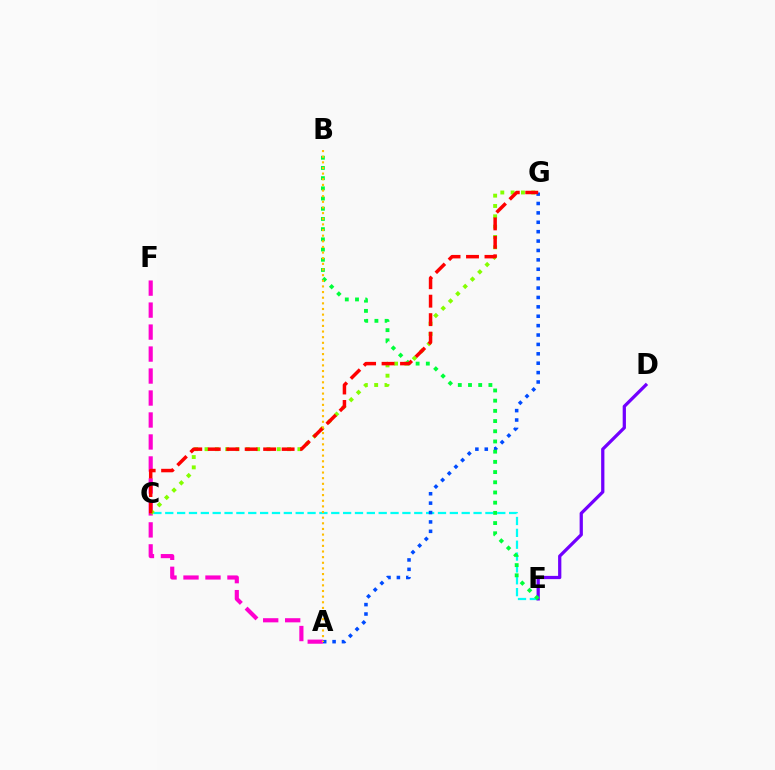{('C', 'E'): [{'color': '#00fff6', 'line_style': 'dashed', 'thickness': 1.61}], ('A', 'G'): [{'color': '#004bff', 'line_style': 'dotted', 'thickness': 2.55}], ('D', 'E'): [{'color': '#7200ff', 'line_style': 'solid', 'thickness': 2.34}], ('B', 'E'): [{'color': '#00ff39', 'line_style': 'dotted', 'thickness': 2.77}], ('A', 'F'): [{'color': '#ff00cf', 'line_style': 'dashed', 'thickness': 2.99}], ('C', 'G'): [{'color': '#84ff00', 'line_style': 'dotted', 'thickness': 2.8}, {'color': '#ff0000', 'line_style': 'dashed', 'thickness': 2.51}], ('A', 'B'): [{'color': '#ffbd00', 'line_style': 'dotted', 'thickness': 1.53}]}